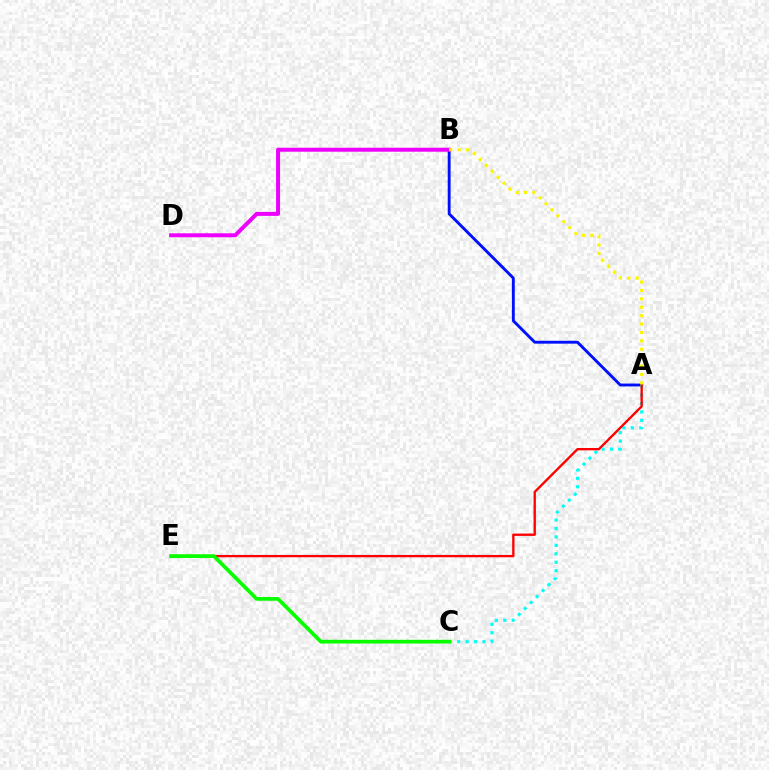{('A', 'B'): [{'color': '#0010ff', 'line_style': 'solid', 'thickness': 2.07}, {'color': '#fcf500', 'line_style': 'dotted', 'thickness': 2.28}], ('A', 'C'): [{'color': '#00fff6', 'line_style': 'dotted', 'thickness': 2.29}], ('B', 'D'): [{'color': '#ee00ff', 'line_style': 'solid', 'thickness': 2.87}], ('A', 'E'): [{'color': '#ff0000', 'line_style': 'solid', 'thickness': 1.68}], ('C', 'E'): [{'color': '#08ff00', 'line_style': 'solid', 'thickness': 2.68}]}